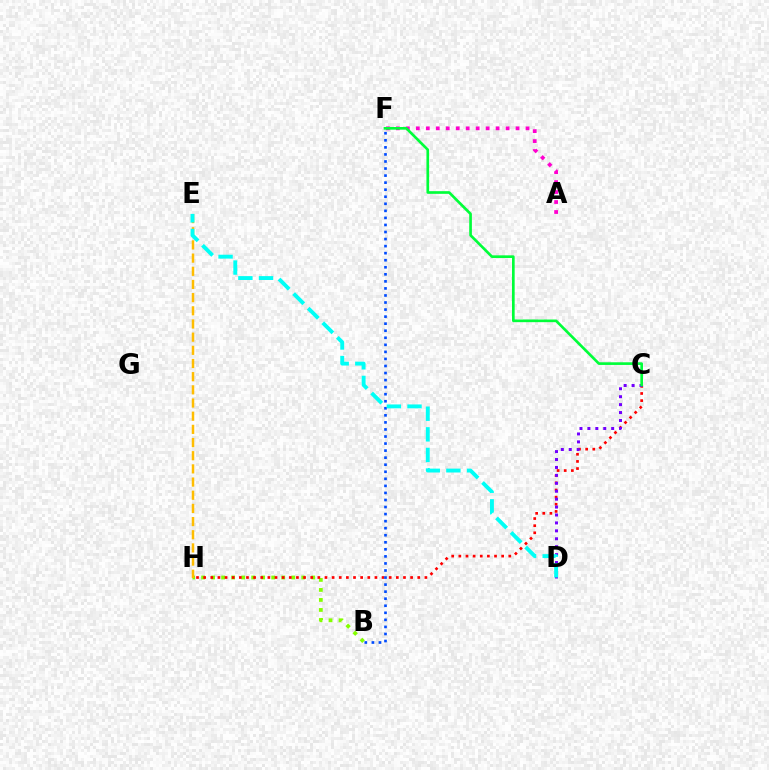{('B', 'H'): [{'color': '#84ff00', 'line_style': 'dotted', 'thickness': 2.72}], ('C', 'H'): [{'color': '#ff0000', 'line_style': 'dotted', 'thickness': 1.94}], ('B', 'F'): [{'color': '#004bff', 'line_style': 'dotted', 'thickness': 1.92}], ('C', 'D'): [{'color': '#7200ff', 'line_style': 'dotted', 'thickness': 2.15}], ('E', 'H'): [{'color': '#ffbd00', 'line_style': 'dashed', 'thickness': 1.79}], ('A', 'F'): [{'color': '#ff00cf', 'line_style': 'dotted', 'thickness': 2.71}], ('C', 'F'): [{'color': '#00ff39', 'line_style': 'solid', 'thickness': 1.92}], ('D', 'E'): [{'color': '#00fff6', 'line_style': 'dashed', 'thickness': 2.8}]}